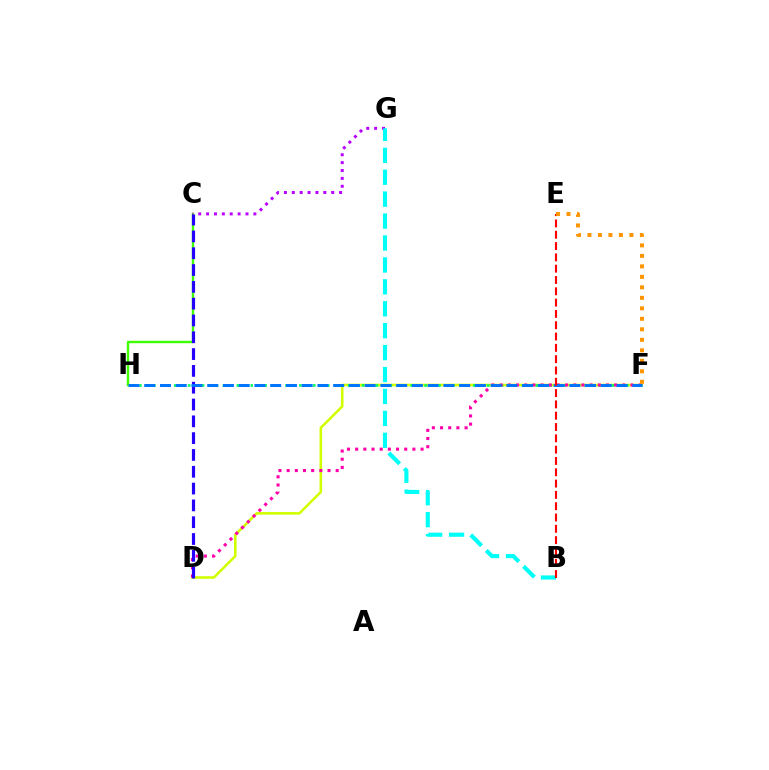{('D', 'F'): [{'color': '#d1ff00', 'line_style': 'solid', 'thickness': 1.87}, {'color': '#ff00ac', 'line_style': 'dotted', 'thickness': 2.22}], ('F', 'H'): [{'color': '#00ff5c', 'line_style': 'dotted', 'thickness': 1.89}, {'color': '#0074ff', 'line_style': 'dashed', 'thickness': 2.14}], ('C', 'H'): [{'color': '#3dff00', 'line_style': 'solid', 'thickness': 1.71}], ('C', 'G'): [{'color': '#b900ff', 'line_style': 'dotted', 'thickness': 2.14}], ('C', 'D'): [{'color': '#2500ff', 'line_style': 'dashed', 'thickness': 2.28}], ('B', 'G'): [{'color': '#00fff6', 'line_style': 'dashed', 'thickness': 2.98}], ('B', 'E'): [{'color': '#ff0000', 'line_style': 'dashed', 'thickness': 1.54}], ('E', 'F'): [{'color': '#ff9400', 'line_style': 'dotted', 'thickness': 2.85}]}